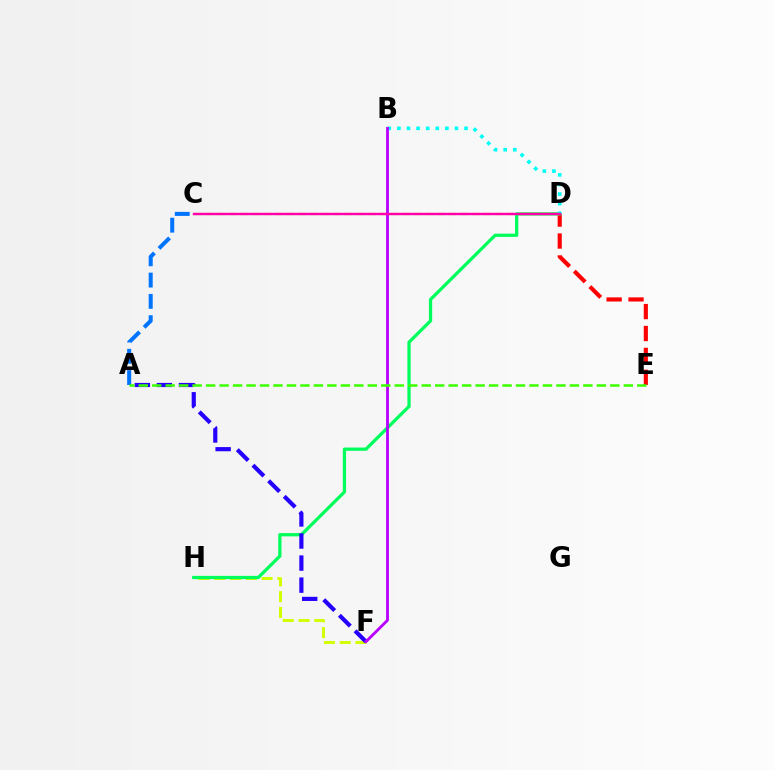{('D', 'E'): [{'color': '#ff0000', 'line_style': 'dashed', 'thickness': 2.98}], ('F', 'H'): [{'color': '#d1ff00', 'line_style': 'dashed', 'thickness': 2.15}], ('D', 'H'): [{'color': '#00ff5c', 'line_style': 'solid', 'thickness': 2.34}], ('C', 'D'): [{'color': '#ff9400', 'line_style': 'dashed', 'thickness': 1.57}, {'color': '#ff00ac', 'line_style': 'solid', 'thickness': 1.73}], ('B', 'D'): [{'color': '#00fff6', 'line_style': 'dotted', 'thickness': 2.61}], ('A', 'F'): [{'color': '#2500ff', 'line_style': 'dashed', 'thickness': 3.0}], ('A', 'C'): [{'color': '#0074ff', 'line_style': 'dashed', 'thickness': 2.89}], ('B', 'F'): [{'color': '#b900ff', 'line_style': 'solid', 'thickness': 2.03}], ('A', 'E'): [{'color': '#3dff00', 'line_style': 'dashed', 'thickness': 1.83}]}